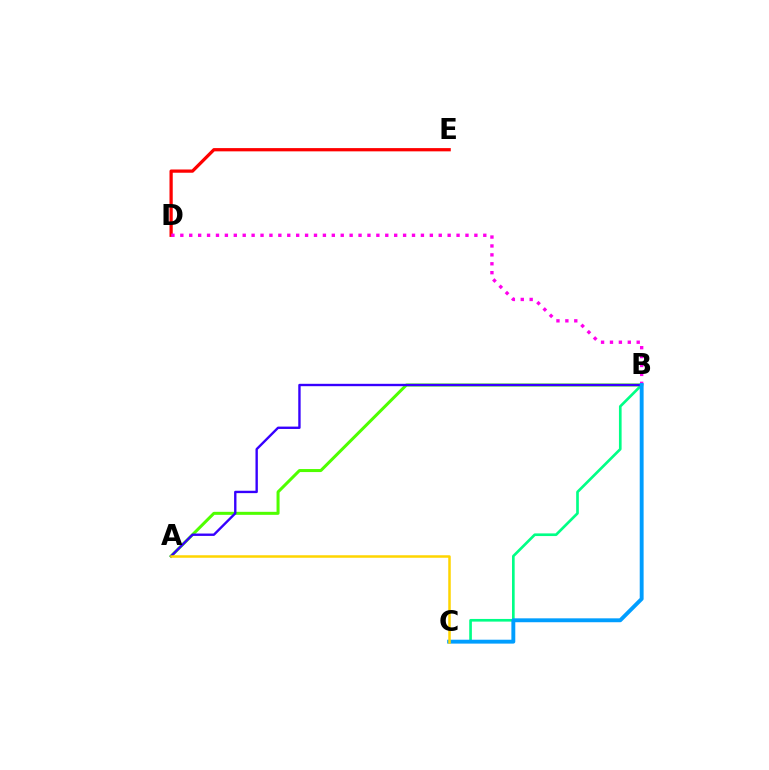{('D', 'E'): [{'color': '#ff0000', 'line_style': 'solid', 'thickness': 2.34}], ('A', 'B'): [{'color': '#4fff00', 'line_style': 'solid', 'thickness': 2.18}, {'color': '#3700ff', 'line_style': 'solid', 'thickness': 1.71}], ('B', 'C'): [{'color': '#00ff86', 'line_style': 'solid', 'thickness': 1.92}, {'color': '#009eff', 'line_style': 'solid', 'thickness': 2.8}], ('B', 'D'): [{'color': '#ff00ed', 'line_style': 'dotted', 'thickness': 2.42}], ('A', 'C'): [{'color': '#ffd500', 'line_style': 'solid', 'thickness': 1.81}]}